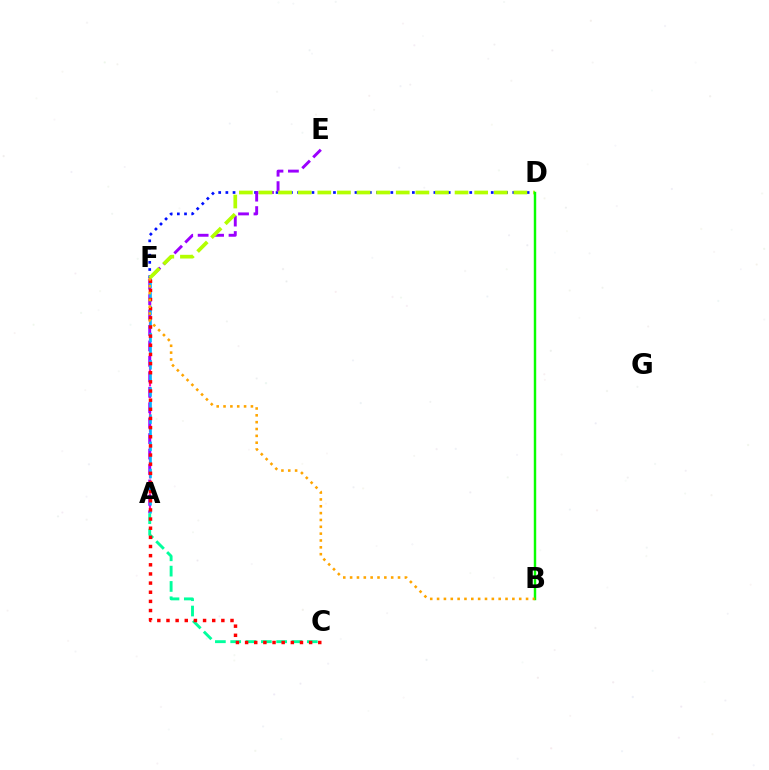{('A', 'F'): [{'color': '#ff00bd', 'line_style': 'dashed', 'thickness': 1.56}, {'color': '#00b5ff', 'line_style': 'dashed', 'thickness': 1.85}], ('D', 'F'): [{'color': '#0010ff', 'line_style': 'dotted', 'thickness': 1.95}, {'color': '#b3ff00', 'line_style': 'dashed', 'thickness': 2.66}], ('A', 'E'): [{'color': '#9b00ff', 'line_style': 'dashed', 'thickness': 2.1}], ('A', 'C'): [{'color': '#00ff9d', 'line_style': 'dashed', 'thickness': 2.08}], ('B', 'D'): [{'color': '#08ff00', 'line_style': 'solid', 'thickness': 1.75}], ('C', 'F'): [{'color': '#ff0000', 'line_style': 'dotted', 'thickness': 2.49}], ('B', 'F'): [{'color': '#ffa500', 'line_style': 'dotted', 'thickness': 1.86}]}